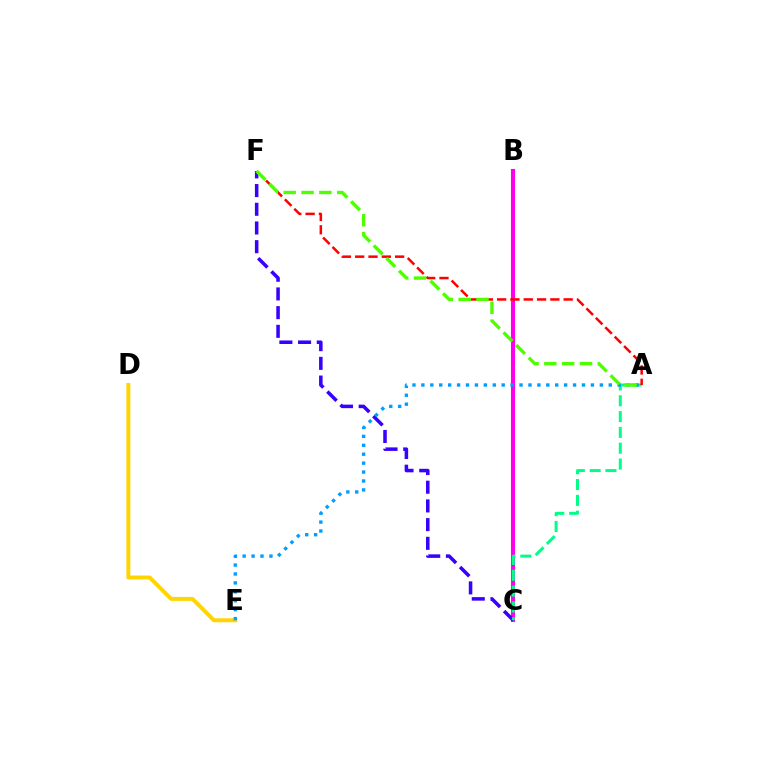{('D', 'E'): [{'color': '#ffd500', 'line_style': 'solid', 'thickness': 2.84}], ('B', 'C'): [{'color': '#ff00ed', 'line_style': 'solid', 'thickness': 2.94}], ('C', 'F'): [{'color': '#3700ff', 'line_style': 'dashed', 'thickness': 2.54}], ('A', 'C'): [{'color': '#00ff86', 'line_style': 'dashed', 'thickness': 2.15}], ('A', 'F'): [{'color': '#ff0000', 'line_style': 'dashed', 'thickness': 1.81}, {'color': '#4fff00', 'line_style': 'dashed', 'thickness': 2.42}], ('A', 'E'): [{'color': '#009eff', 'line_style': 'dotted', 'thickness': 2.42}]}